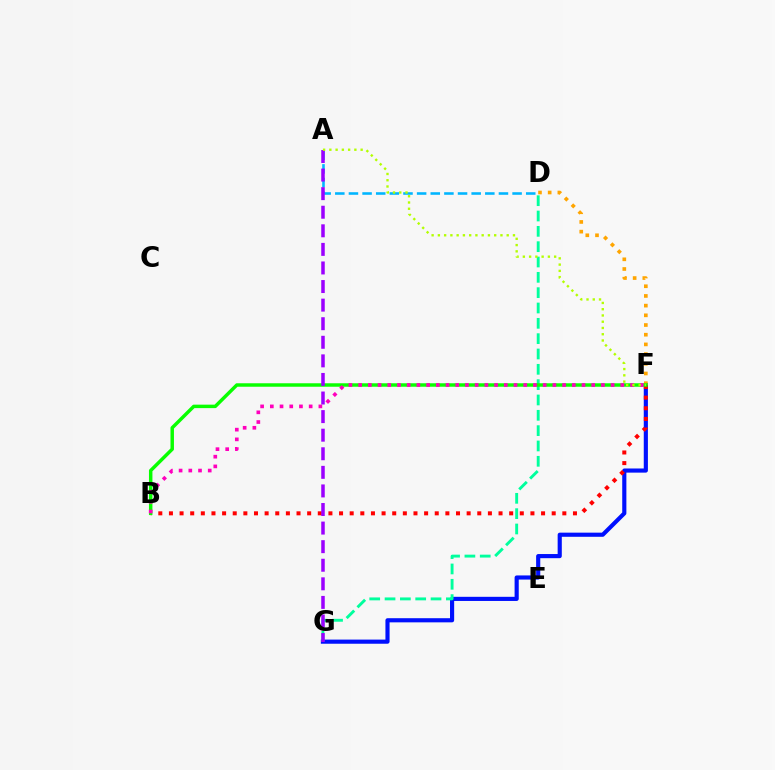{('F', 'G'): [{'color': '#0010ff', 'line_style': 'solid', 'thickness': 2.98}], ('A', 'D'): [{'color': '#00b5ff', 'line_style': 'dashed', 'thickness': 1.85}], ('D', 'G'): [{'color': '#00ff9d', 'line_style': 'dashed', 'thickness': 2.08}], ('B', 'F'): [{'color': '#ff0000', 'line_style': 'dotted', 'thickness': 2.89}, {'color': '#08ff00', 'line_style': 'solid', 'thickness': 2.49}, {'color': '#ff00bd', 'line_style': 'dotted', 'thickness': 2.64}], ('D', 'F'): [{'color': '#ffa500', 'line_style': 'dotted', 'thickness': 2.63}], ('A', 'G'): [{'color': '#9b00ff', 'line_style': 'dashed', 'thickness': 2.52}], ('A', 'F'): [{'color': '#b3ff00', 'line_style': 'dotted', 'thickness': 1.7}]}